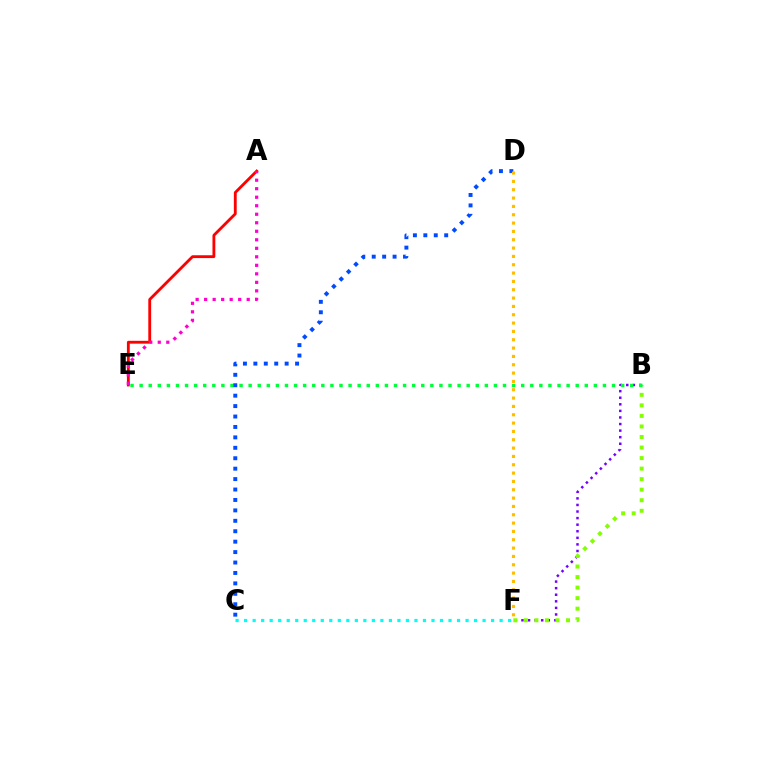{('B', 'F'): [{'color': '#7200ff', 'line_style': 'dotted', 'thickness': 1.79}, {'color': '#84ff00', 'line_style': 'dotted', 'thickness': 2.86}], ('A', 'E'): [{'color': '#ff0000', 'line_style': 'solid', 'thickness': 2.04}, {'color': '#ff00cf', 'line_style': 'dotted', 'thickness': 2.31}], ('C', 'F'): [{'color': '#00fff6', 'line_style': 'dotted', 'thickness': 2.31}], ('B', 'E'): [{'color': '#00ff39', 'line_style': 'dotted', 'thickness': 2.47}], ('C', 'D'): [{'color': '#004bff', 'line_style': 'dotted', 'thickness': 2.83}], ('D', 'F'): [{'color': '#ffbd00', 'line_style': 'dotted', 'thickness': 2.26}]}